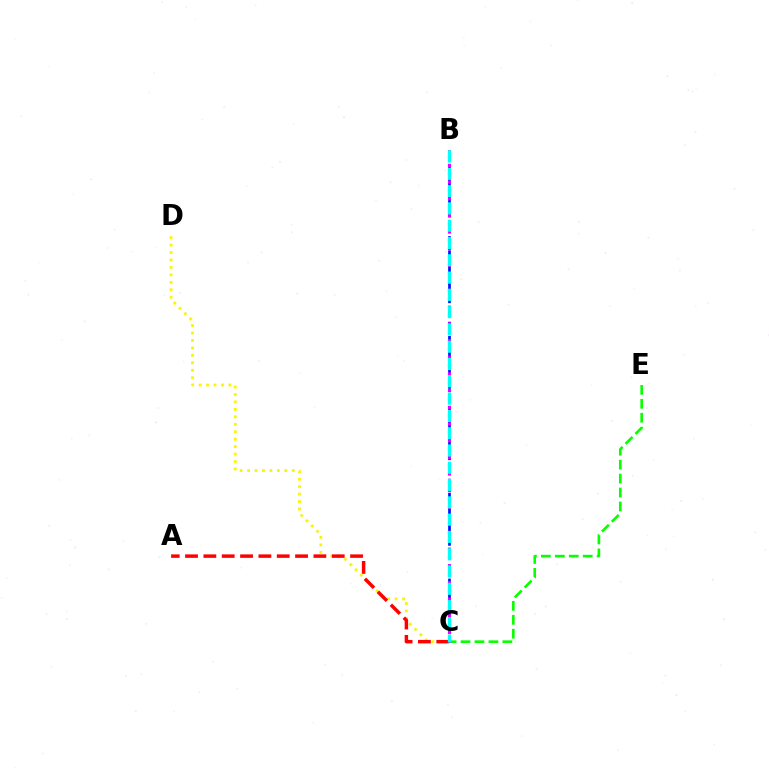{('C', 'E'): [{'color': '#08ff00', 'line_style': 'dashed', 'thickness': 1.89}], ('B', 'C'): [{'color': '#0010ff', 'line_style': 'dashed', 'thickness': 1.94}, {'color': '#ee00ff', 'line_style': 'dotted', 'thickness': 2.27}, {'color': '#00fff6', 'line_style': 'dashed', 'thickness': 2.35}], ('C', 'D'): [{'color': '#fcf500', 'line_style': 'dotted', 'thickness': 2.02}], ('A', 'C'): [{'color': '#ff0000', 'line_style': 'dashed', 'thickness': 2.49}]}